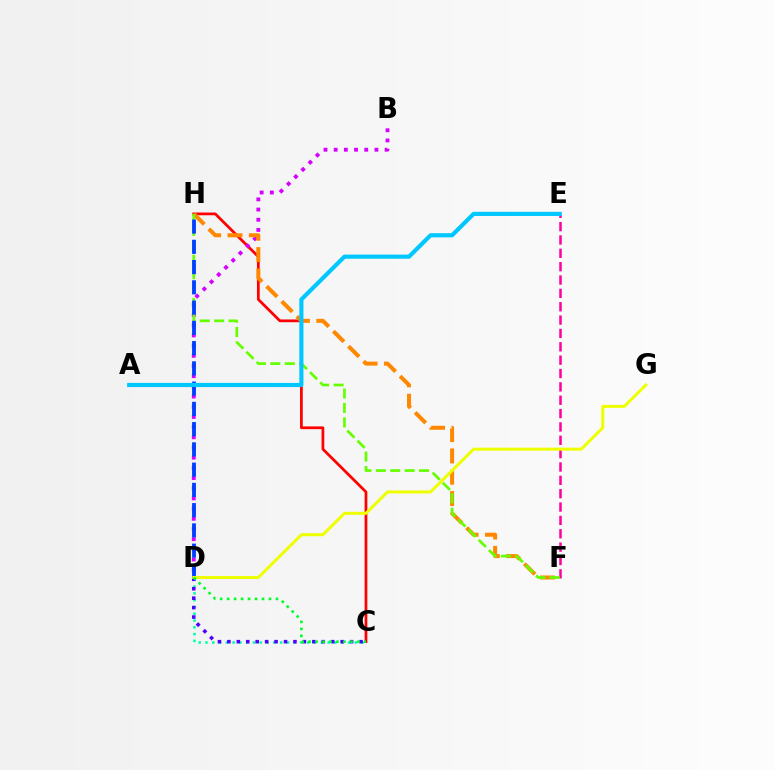{('C', 'H'): [{'color': '#ff0000', 'line_style': 'solid', 'thickness': 1.98}], ('E', 'F'): [{'color': '#ff00a0', 'line_style': 'dashed', 'thickness': 1.81}], ('B', 'D'): [{'color': '#d600ff', 'line_style': 'dotted', 'thickness': 2.77}], ('F', 'H'): [{'color': '#ff8800', 'line_style': 'dashed', 'thickness': 2.9}, {'color': '#66ff00', 'line_style': 'dashed', 'thickness': 1.96}], ('C', 'D'): [{'color': '#00ffaf', 'line_style': 'dotted', 'thickness': 1.85}, {'color': '#4f00ff', 'line_style': 'dotted', 'thickness': 2.56}, {'color': '#00ff27', 'line_style': 'dotted', 'thickness': 1.9}], ('D', 'H'): [{'color': '#003fff', 'line_style': 'dashed', 'thickness': 2.75}], ('D', 'G'): [{'color': '#eeff00', 'line_style': 'solid', 'thickness': 2.16}], ('A', 'E'): [{'color': '#00c7ff', 'line_style': 'solid', 'thickness': 2.98}]}